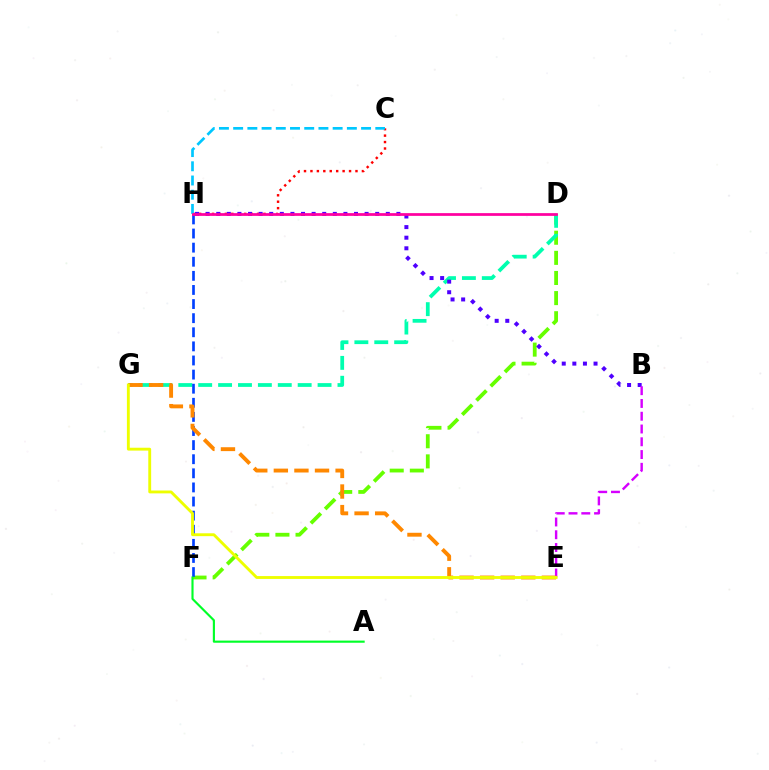{('D', 'F'): [{'color': '#66ff00', 'line_style': 'dashed', 'thickness': 2.73}], ('C', 'H'): [{'color': '#ff0000', 'line_style': 'dotted', 'thickness': 1.75}, {'color': '#00c7ff', 'line_style': 'dashed', 'thickness': 1.93}], ('D', 'G'): [{'color': '#00ffaf', 'line_style': 'dashed', 'thickness': 2.7}], ('B', 'H'): [{'color': '#4f00ff', 'line_style': 'dotted', 'thickness': 2.88}], ('B', 'E'): [{'color': '#d600ff', 'line_style': 'dashed', 'thickness': 1.73}], ('F', 'H'): [{'color': '#003fff', 'line_style': 'dashed', 'thickness': 1.92}], ('A', 'F'): [{'color': '#00ff27', 'line_style': 'solid', 'thickness': 1.54}], ('E', 'G'): [{'color': '#ff8800', 'line_style': 'dashed', 'thickness': 2.8}, {'color': '#eeff00', 'line_style': 'solid', 'thickness': 2.07}], ('D', 'H'): [{'color': '#ff00a0', 'line_style': 'solid', 'thickness': 1.97}]}